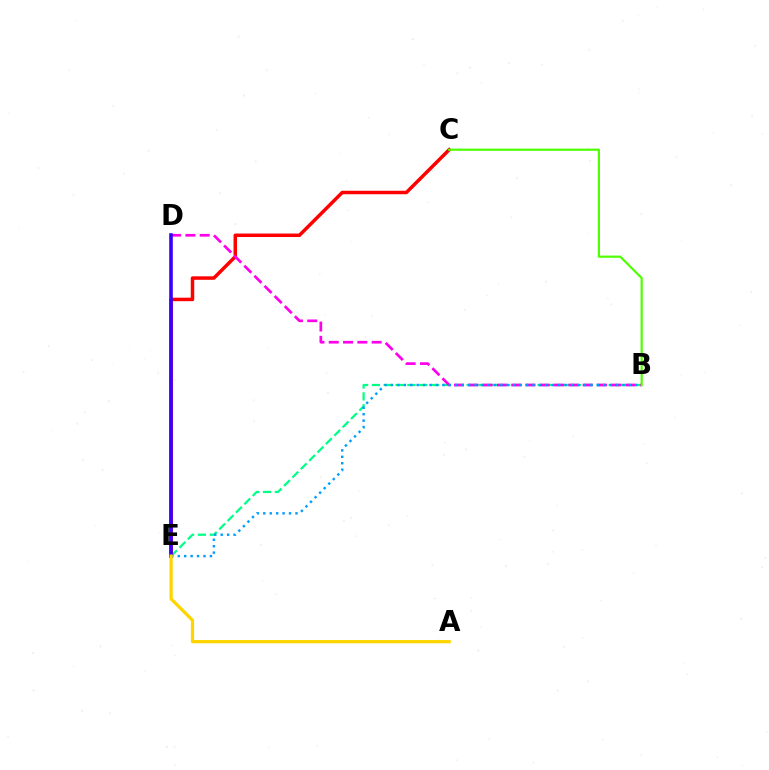{('B', 'E'): [{'color': '#00ff86', 'line_style': 'dashed', 'thickness': 1.61}, {'color': '#009eff', 'line_style': 'dotted', 'thickness': 1.75}], ('C', 'E'): [{'color': '#ff0000', 'line_style': 'solid', 'thickness': 2.52}], ('B', 'D'): [{'color': '#ff00ed', 'line_style': 'dashed', 'thickness': 1.94}], ('D', 'E'): [{'color': '#3700ff', 'line_style': 'solid', 'thickness': 2.6}], ('A', 'E'): [{'color': '#ffd500', 'line_style': 'solid', 'thickness': 2.33}], ('B', 'C'): [{'color': '#4fff00', 'line_style': 'solid', 'thickness': 1.58}]}